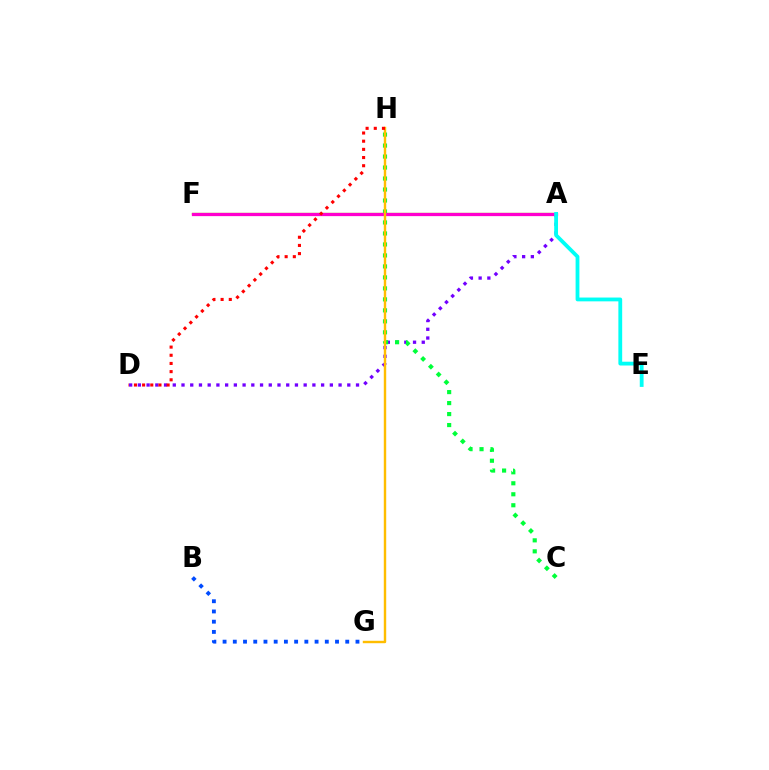{('A', 'F'): [{'color': '#84ff00', 'line_style': 'solid', 'thickness': 1.67}, {'color': '#ff00cf', 'line_style': 'solid', 'thickness': 2.34}], ('B', 'G'): [{'color': '#004bff', 'line_style': 'dotted', 'thickness': 2.78}], ('A', 'D'): [{'color': '#7200ff', 'line_style': 'dotted', 'thickness': 2.37}], ('C', 'H'): [{'color': '#00ff39', 'line_style': 'dotted', 'thickness': 2.98}], ('G', 'H'): [{'color': '#ffbd00', 'line_style': 'solid', 'thickness': 1.74}], ('A', 'E'): [{'color': '#00fff6', 'line_style': 'solid', 'thickness': 2.74}], ('D', 'H'): [{'color': '#ff0000', 'line_style': 'dotted', 'thickness': 2.22}]}